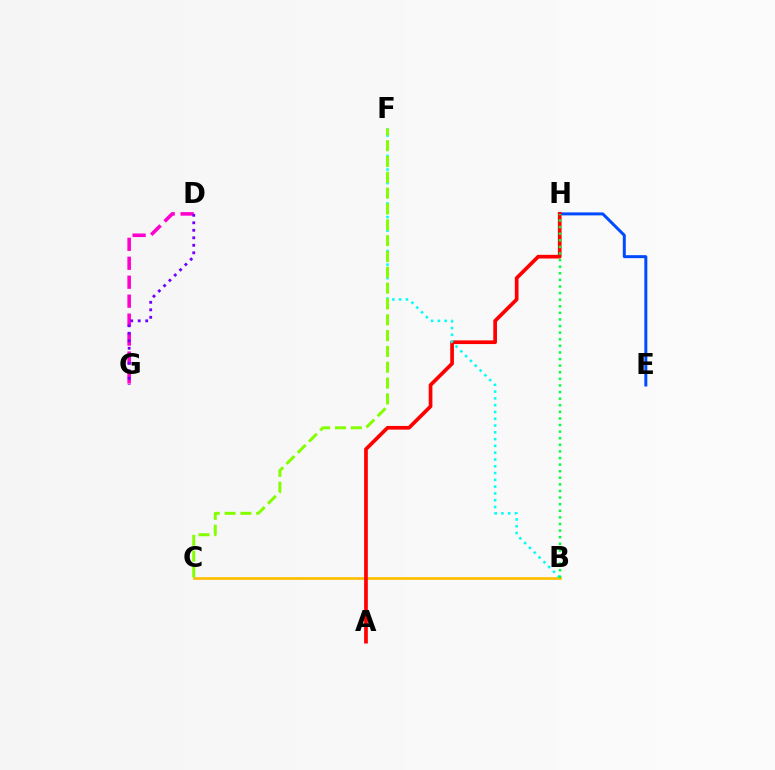{('D', 'G'): [{'color': '#ff00cf', 'line_style': 'dashed', 'thickness': 2.57}, {'color': '#7200ff', 'line_style': 'dotted', 'thickness': 2.04}], ('E', 'H'): [{'color': '#004bff', 'line_style': 'solid', 'thickness': 2.15}], ('B', 'C'): [{'color': '#ffbd00', 'line_style': 'solid', 'thickness': 1.93}], ('A', 'H'): [{'color': '#ff0000', 'line_style': 'solid', 'thickness': 2.66}], ('B', 'F'): [{'color': '#00fff6', 'line_style': 'dotted', 'thickness': 1.84}], ('B', 'H'): [{'color': '#00ff39', 'line_style': 'dotted', 'thickness': 1.79}], ('C', 'F'): [{'color': '#84ff00', 'line_style': 'dashed', 'thickness': 2.15}]}